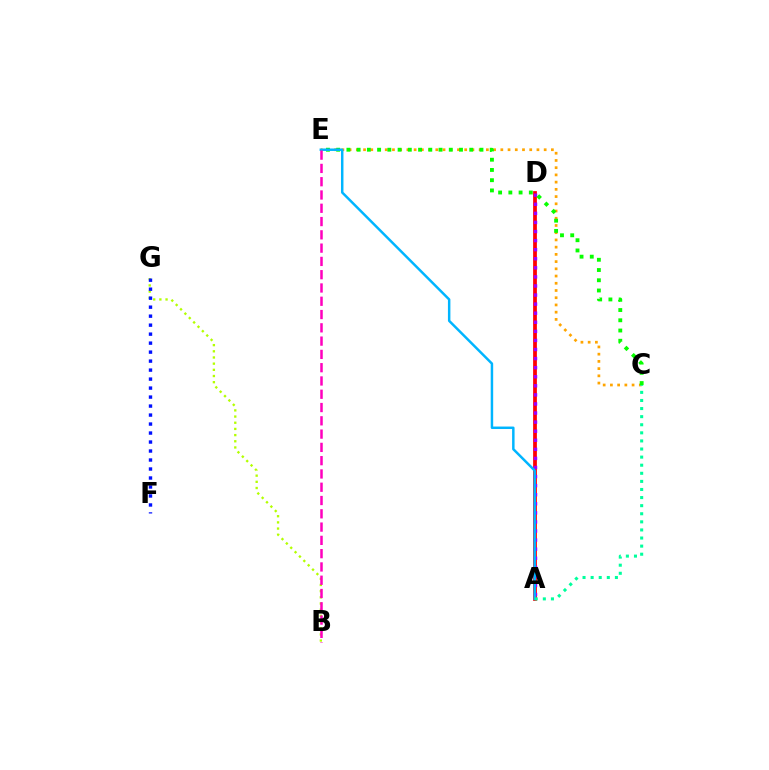{('C', 'E'): [{'color': '#ffa500', 'line_style': 'dotted', 'thickness': 1.96}, {'color': '#08ff00', 'line_style': 'dotted', 'thickness': 2.78}], ('A', 'D'): [{'color': '#ff0000', 'line_style': 'solid', 'thickness': 2.7}, {'color': '#9b00ff', 'line_style': 'dotted', 'thickness': 2.47}], ('B', 'G'): [{'color': '#b3ff00', 'line_style': 'dotted', 'thickness': 1.68}], ('F', 'G'): [{'color': '#0010ff', 'line_style': 'dotted', 'thickness': 2.44}], ('A', 'E'): [{'color': '#00b5ff', 'line_style': 'solid', 'thickness': 1.78}], ('A', 'C'): [{'color': '#00ff9d', 'line_style': 'dotted', 'thickness': 2.2}], ('B', 'E'): [{'color': '#ff00bd', 'line_style': 'dashed', 'thickness': 1.8}]}